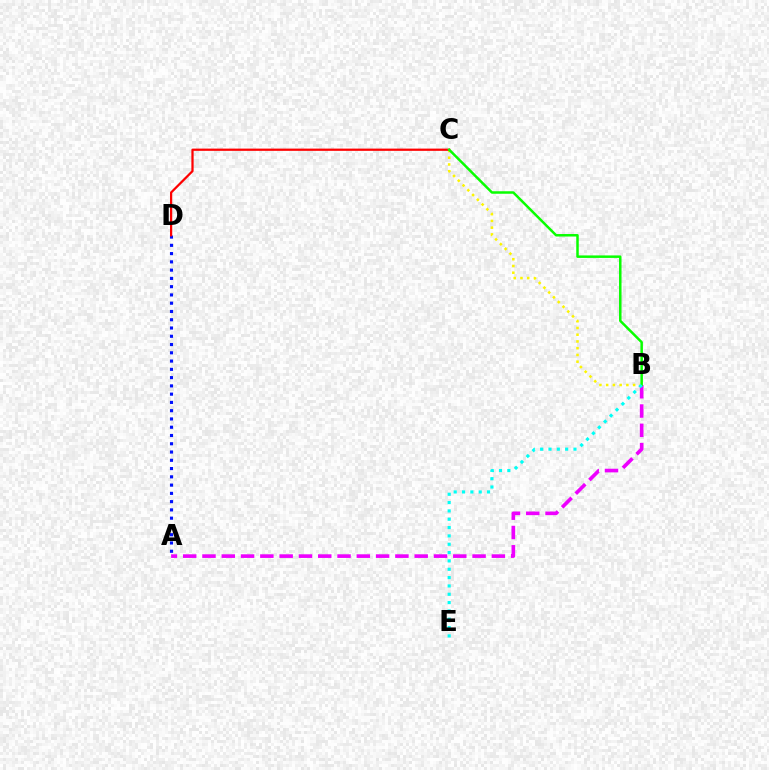{('A', 'D'): [{'color': '#0010ff', 'line_style': 'dotted', 'thickness': 2.25}], ('B', 'C'): [{'color': '#fcf500', 'line_style': 'dotted', 'thickness': 1.83}, {'color': '#08ff00', 'line_style': 'solid', 'thickness': 1.8}], ('A', 'B'): [{'color': '#ee00ff', 'line_style': 'dashed', 'thickness': 2.62}], ('C', 'D'): [{'color': '#ff0000', 'line_style': 'solid', 'thickness': 1.61}], ('B', 'E'): [{'color': '#00fff6', 'line_style': 'dotted', 'thickness': 2.26}]}